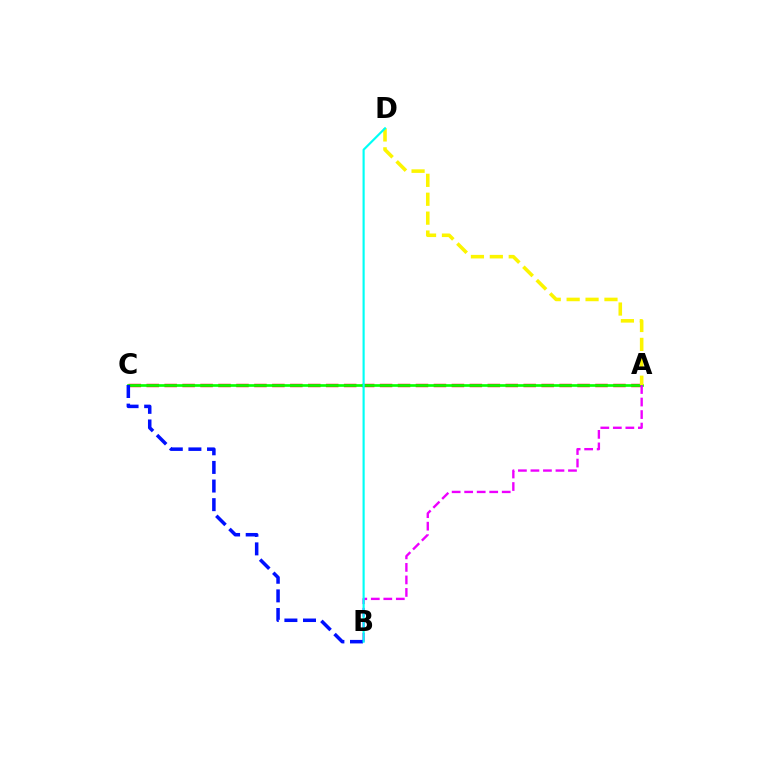{('A', 'C'): [{'color': '#ff0000', 'line_style': 'dashed', 'thickness': 2.44}, {'color': '#08ff00', 'line_style': 'solid', 'thickness': 1.92}], ('A', 'B'): [{'color': '#ee00ff', 'line_style': 'dashed', 'thickness': 1.7}], ('B', 'C'): [{'color': '#0010ff', 'line_style': 'dashed', 'thickness': 2.53}], ('A', 'D'): [{'color': '#fcf500', 'line_style': 'dashed', 'thickness': 2.57}], ('B', 'D'): [{'color': '#00fff6', 'line_style': 'solid', 'thickness': 1.55}]}